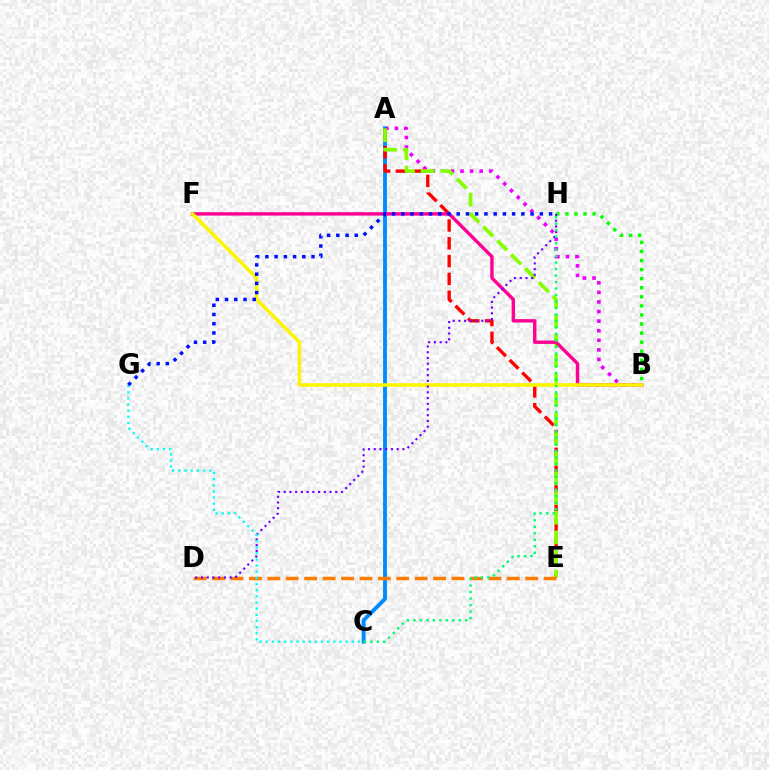{('A', 'B'): [{'color': '#ee00ff', 'line_style': 'dotted', 'thickness': 2.6}], ('B', 'H'): [{'color': '#08ff00', 'line_style': 'dotted', 'thickness': 2.46}], ('A', 'C'): [{'color': '#008cff', 'line_style': 'solid', 'thickness': 2.77}], ('A', 'E'): [{'color': '#ff0000', 'line_style': 'dashed', 'thickness': 2.42}, {'color': '#84ff00', 'line_style': 'dashed', 'thickness': 2.67}], ('D', 'E'): [{'color': '#ff7c00', 'line_style': 'dashed', 'thickness': 2.5}], ('B', 'F'): [{'color': '#ff0094', 'line_style': 'solid', 'thickness': 2.45}, {'color': '#fcf500', 'line_style': 'solid', 'thickness': 2.56}], ('D', 'H'): [{'color': '#7200ff', 'line_style': 'dotted', 'thickness': 1.56}], ('C', 'G'): [{'color': '#00fff6', 'line_style': 'dotted', 'thickness': 1.67}], ('C', 'H'): [{'color': '#00ff74', 'line_style': 'dotted', 'thickness': 1.76}], ('G', 'H'): [{'color': '#0010ff', 'line_style': 'dotted', 'thickness': 2.51}]}